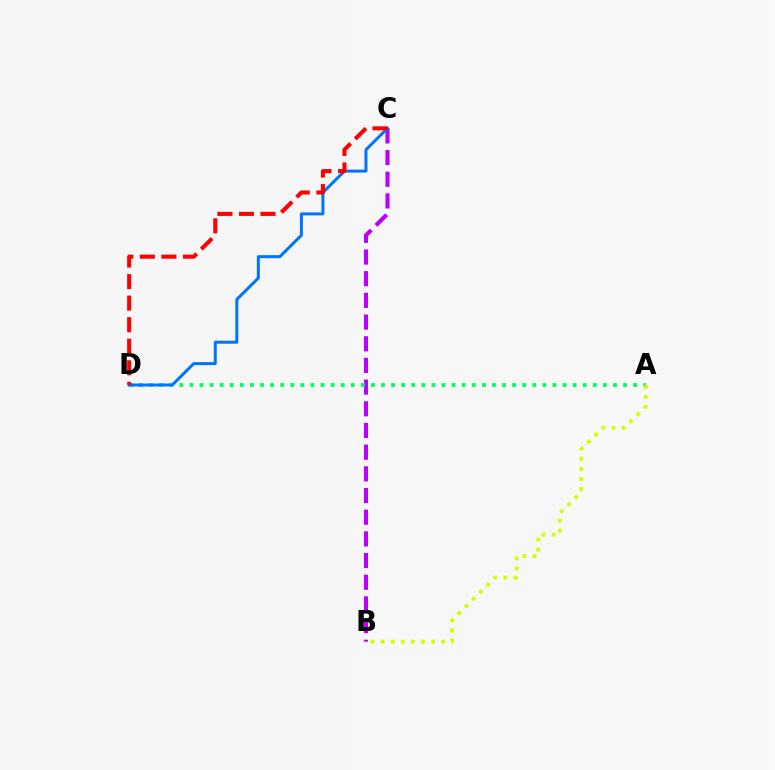{('B', 'C'): [{'color': '#b900ff', 'line_style': 'dashed', 'thickness': 2.95}], ('A', 'D'): [{'color': '#00ff5c', 'line_style': 'dotted', 'thickness': 2.74}], ('C', 'D'): [{'color': '#0074ff', 'line_style': 'solid', 'thickness': 2.16}, {'color': '#ff0000', 'line_style': 'dashed', 'thickness': 2.93}], ('A', 'B'): [{'color': '#d1ff00', 'line_style': 'dotted', 'thickness': 2.75}]}